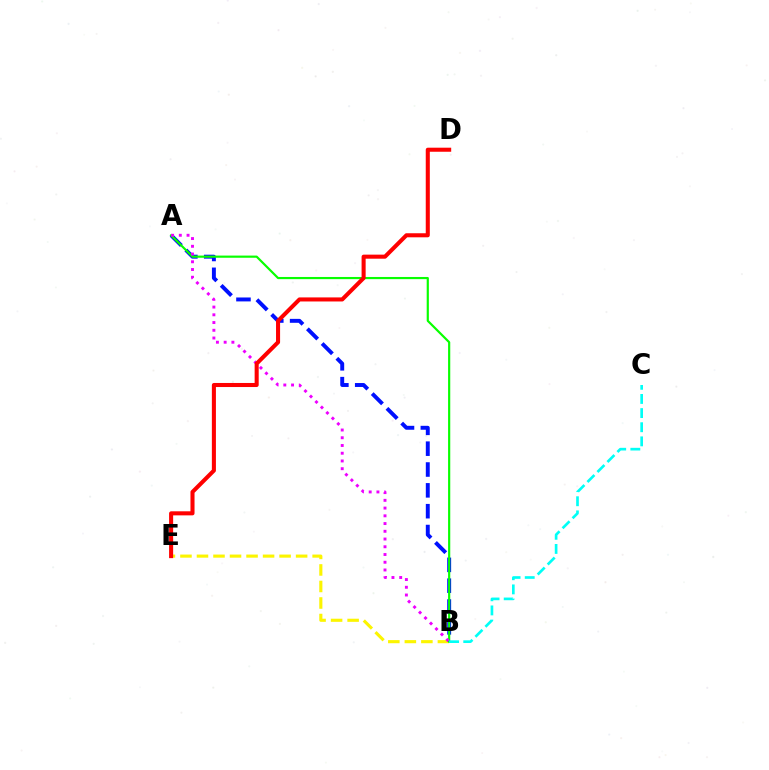{('B', 'E'): [{'color': '#fcf500', 'line_style': 'dashed', 'thickness': 2.24}], ('A', 'B'): [{'color': '#0010ff', 'line_style': 'dashed', 'thickness': 2.83}, {'color': '#08ff00', 'line_style': 'solid', 'thickness': 1.57}, {'color': '#ee00ff', 'line_style': 'dotted', 'thickness': 2.1}], ('D', 'E'): [{'color': '#ff0000', 'line_style': 'solid', 'thickness': 2.92}], ('B', 'C'): [{'color': '#00fff6', 'line_style': 'dashed', 'thickness': 1.92}]}